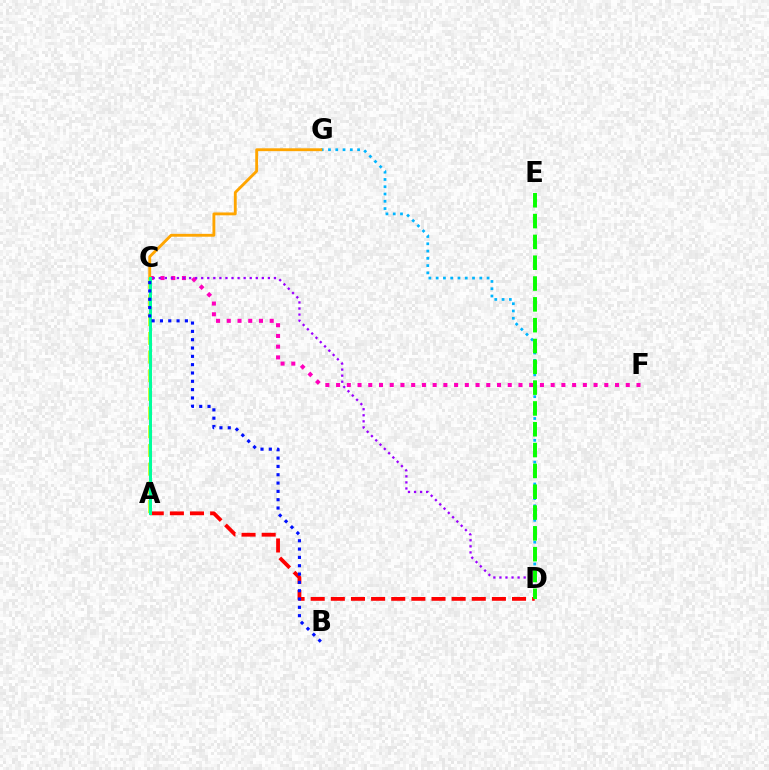{('D', 'G'): [{'color': '#00b5ff', 'line_style': 'dotted', 'thickness': 1.98}], ('C', 'F'): [{'color': '#ff00bd', 'line_style': 'dotted', 'thickness': 2.92}], ('A', 'D'): [{'color': '#ff0000', 'line_style': 'dashed', 'thickness': 2.73}], ('C', 'G'): [{'color': '#ffa500', 'line_style': 'solid', 'thickness': 2.06}], ('C', 'D'): [{'color': '#9b00ff', 'line_style': 'dotted', 'thickness': 1.65}], ('D', 'E'): [{'color': '#08ff00', 'line_style': 'dashed', 'thickness': 2.83}], ('A', 'C'): [{'color': '#b3ff00', 'line_style': 'dashed', 'thickness': 2.54}, {'color': '#00ff9d', 'line_style': 'solid', 'thickness': 2.17}], ('B', 'C'): [{'color': '#0010ff', 'line_style': 'dotted', 'thickness': 2.26}]}